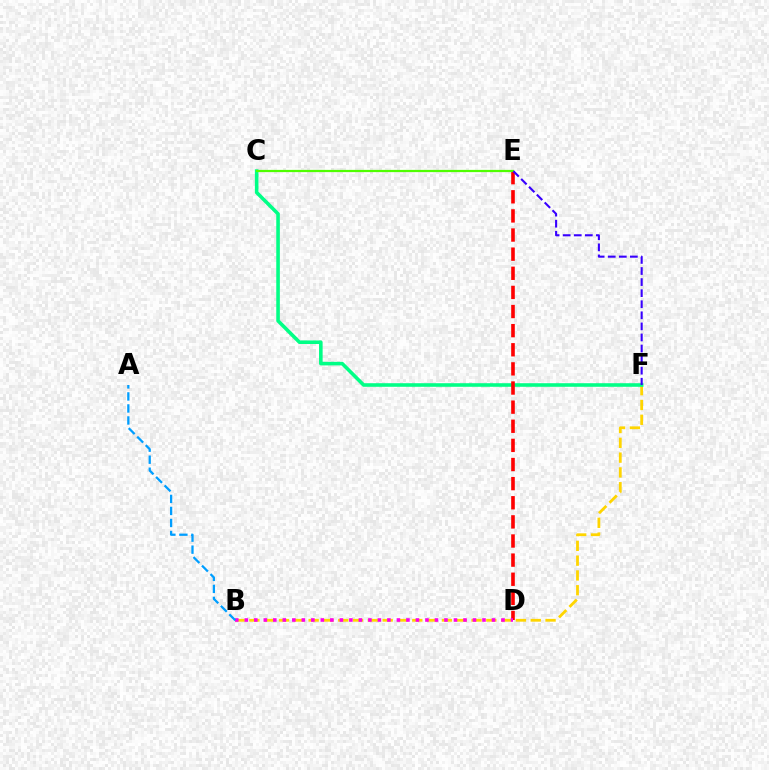{('B', 'F'): [{'color': '#ffd500', 'line_style': 'dashed', 'thickness': 2.01}], ('C', 'F'): [{'color': '#00ff86', 'line_style': 'solid', 'thickness': 2.58}], ('D', 'E'): [{'color': '#ff0000', 'line_style': 'dashed', 'thickness': 2.6}], ('B', 'D'): [{'color': '#ff00ed', 'line_style': 'dotted', 'thickness': 2.58}], ('C', 'E'): [{'color': '#4fff00', 'line_style': 'solid', 'thickness': 1.61}], ('E', 'F'): [{'color': '#3700ff', 'line_style': 'dashed', 'thickness': 1.5}], ('A', 'B'): [{'color': '#009eff', 'line_style': 'dashed', 'thickness': 1.63}]}